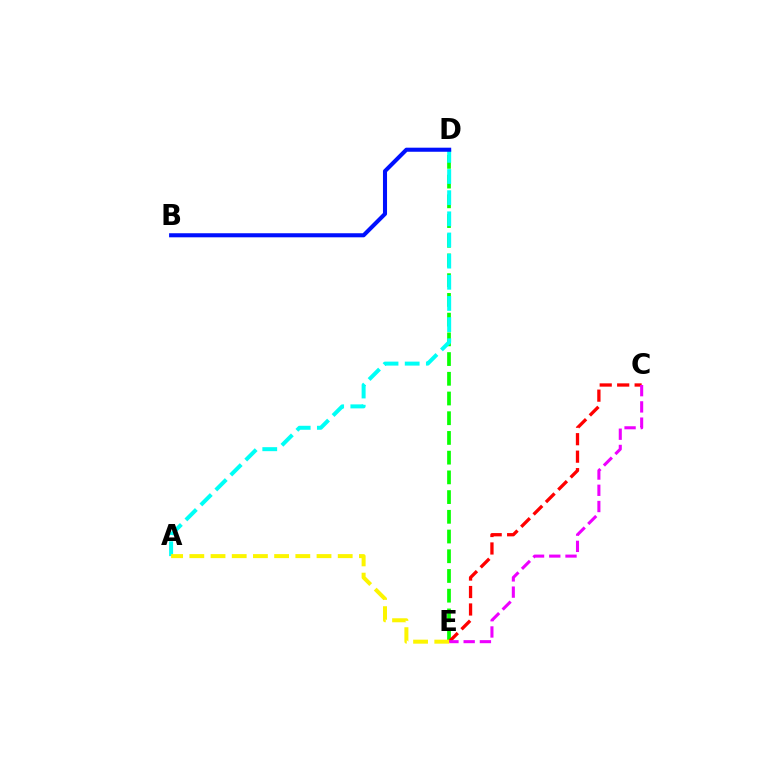{('D', 'E'): [{'color': '#08ff00', 'line_style': 'dashed', 'thickness': 2.68}], ('A', 'D'): [{'color': '#00fff6', 'line_style': 'dashed', 'thickness': 2.87}], ('C', 'E'): [{'color': '#ff0000', 'line_style': 'dashed', 'thickness': 2.37}, {'color': '#ee00ff', 'line_style': 'dashed', 'thickness': 2.21}], ('B', 'D'): [{'color': '#0010ff', 'line_style': 'solid', 'thickness': 2.93}], ('A', 'E'): [{'color': '#fcf500', 'line_style': 'dashed', 'thickness': 2.88}]}